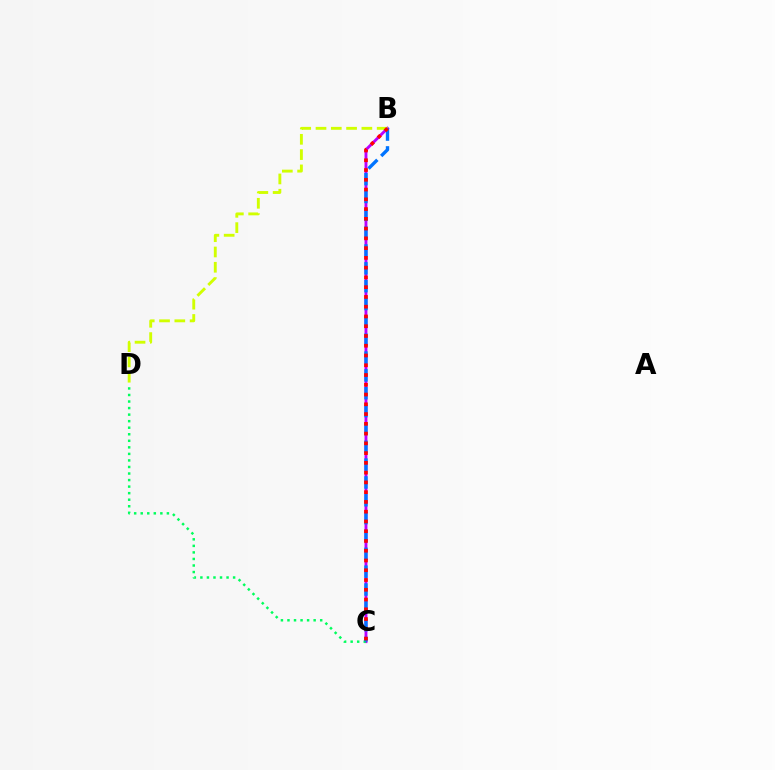{('B', 'C'): [{'color': '#b900ff', 'line_style': 'solid', 'thickness': 2.08}, {'color': '#0074ff', 'line_style': 'dashed', 'thickness': 2.42}, {'color': '#ff0000', 'line_style': 'dotted', 'thickness': 2.65}], ('C', 'D'): [{'color': '#00ff5c', 'line_style': 'dotted', 'thickness': 1.78}], ('B', 'D'): [{'color': '#d1ff00', 'line_style': 'dashed', 'thickness': 2.08}]}